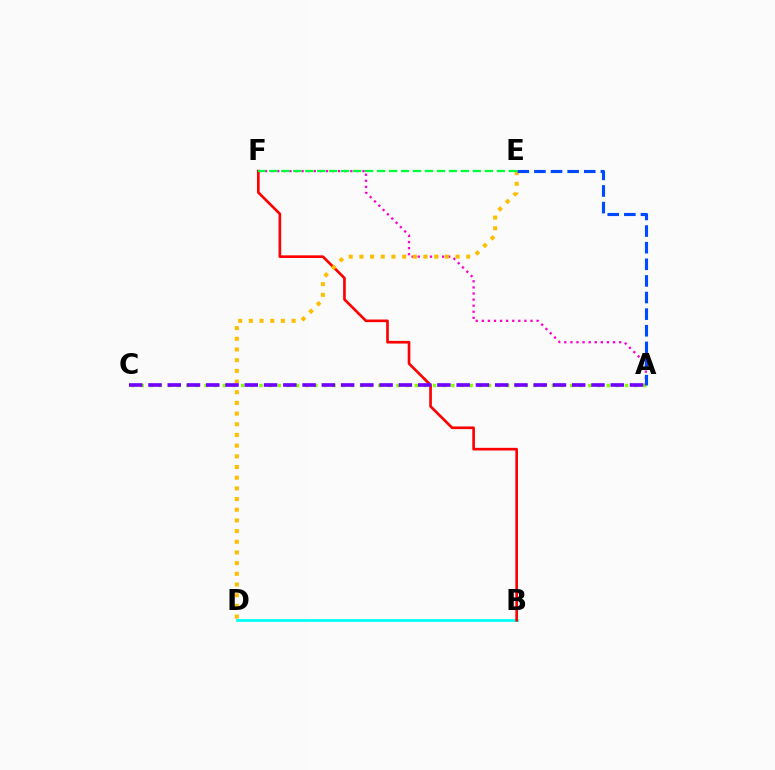{('A', 'C'): [{'color': '#84ff00', 'line_style': 'dotted', 'thickness': 2.48}, {'color': '#7200ff', 'line_style': 'dashed', 'thickness': 2.62}], ('A', 'F'): [{'color': '#ff00cf', 'line_style': 'dotted', 'thickness': 1.65}], ('B', 'D'): [{'color': '#00fff6', 'line_style': 'solid', 'thickness': 1.98}], ('B', 'F'): [{'color': '#ff0000', 'line_style': 'solid', 'thickness': 1.91}], ('D', 'E'): [{'color': '#ffbd00', 'line_style': 'dotted', 'thickness': 2.9}], ('E', 'F'): [{'color': '#00ff39', 'line_style': 'dashed', 'thickness': 1.63}], ('A', 'E'): [{'color': '#004bff', 'line_style': 'dashed', 'thickness': 2.26}]}